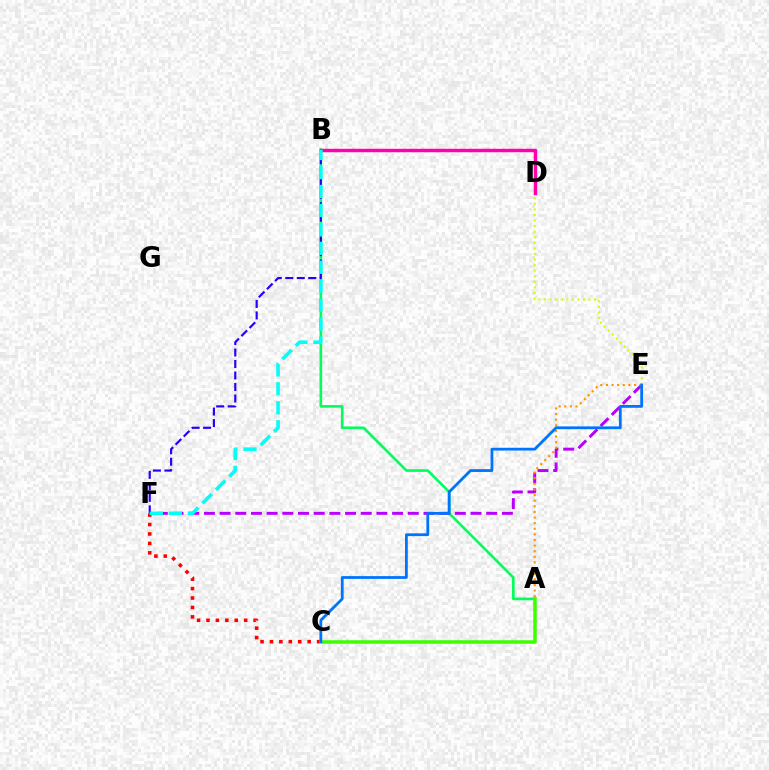{('A', 'B'): [{'color': '#00ff5c', 'line_style': 'solid', 'thickness': 1.89}], ('B', 'F'): [{'color': '#2500ff', 'line_style': 'dashed', 'thickness': 1.56}, {'color': '#00fff6', 'line_style': 'dashed', 'thickness': 2.58}], ('E', 'F'): [{'color': '#b900ff', 'line_style': 'dashed', 'thickness': 2.13}], ('A', 'E'): [{'color': '#ff9400', 'line_style': 'dotted', 'thickness': 1.53}], ('C', 'F'): [{'color': '#ff0000', 'line_style': 'dotted', 'thickness': 2.56}], ('D', 'E'): [{'color': '#d1ff00', 'line_style': 'dotted', 'thickness': 1.51}], ('B', 'D'): [{'color': '#ff00ac', 'line_style': 'solid', 'thickness': 2.48}], ('A', 'C'): [{'color': '#3dff00', 'line_style': 'solid', 'thickness': 2.53}], ('C', 'E'): [{'color': '#0074ff', 'line_style': 'solid', 'thickness': 2.01}]}